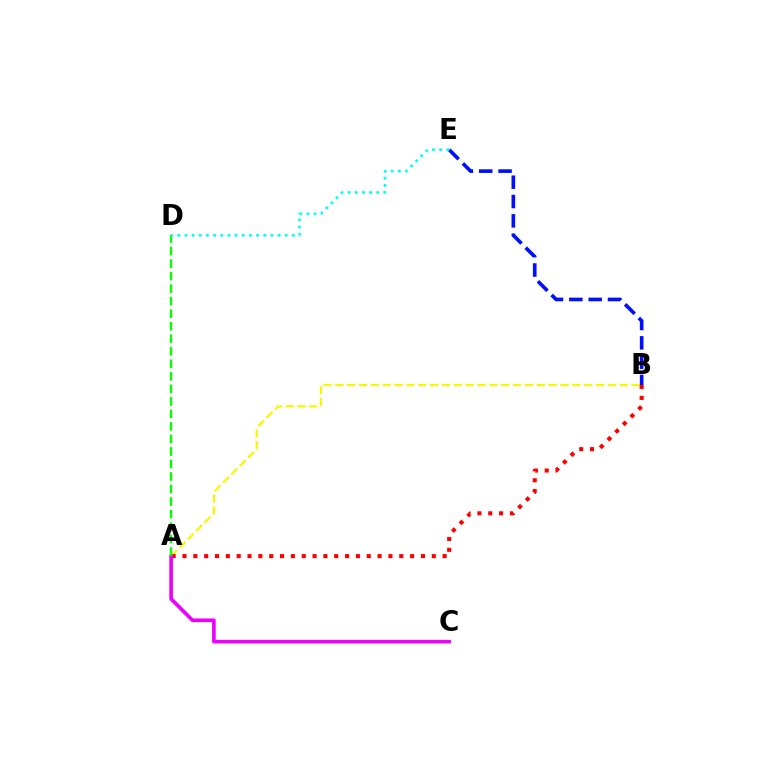{('A', 'B'): [{'color': '#fcf500', 'line_style': 'dashed', 'thickness': 1.61}, {'color': '#ff0000', 'line_style': 'dotted', 'thickness': 2.94}], ('B', 'E'): [{'color': '#0010ff', 'line_style': 'dashed', 'thickness': 2.63}], ('A', 'C'): [{'color': '#ee00ff', 'line_style': 'solid', 'thickness': 2.61}], ('A', 'D'): [{'color': '#08ff00', 'line_style': 'dashed', 'thickness': 1.7}], ('D', 'E'): [{'color': '#00fff6', 'line_style': 'dotted', 'thickness': 1.95}]}